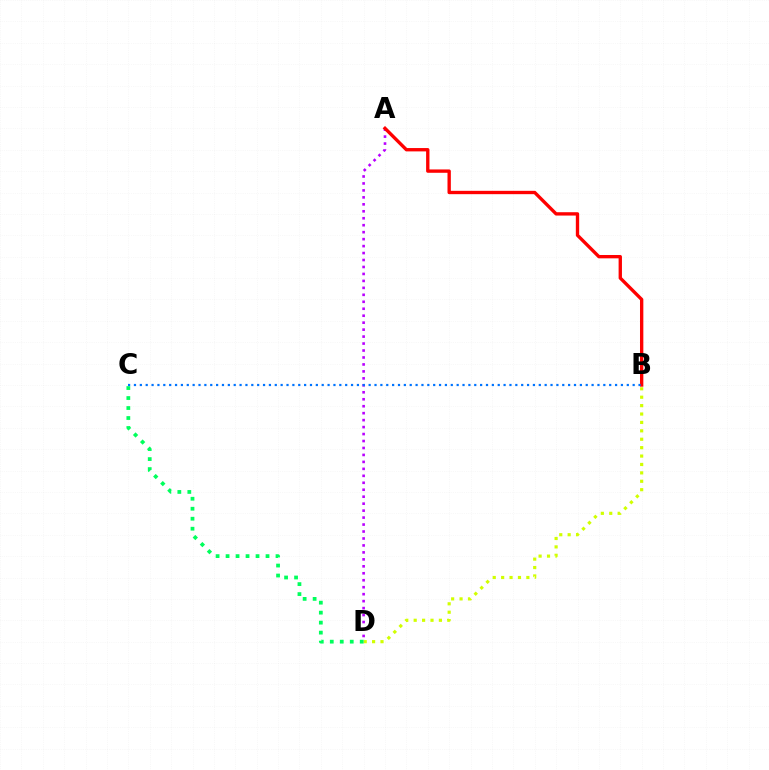{('B', 'D'): [{'color': '#d1ff00', 'line_style': 'dotted', 'thickness': 2.28}], ('A', 'D'): [{'color': '#b900ff', 'line_style': 'dotted', 'thickness': 1.89}], ('A', 'B'): [{'color': '#ff0000', 'line_style': 'solid', 'thickness': 2.41}], ('C', 'D'): [{'color': '#00ff5c', 'line_style': 'dotted', 'thickness': 2.71}], ('B', 'C'): [{'color': '#0074ff', 'line_style': 'dotted', 'thickness': 1.59}]}